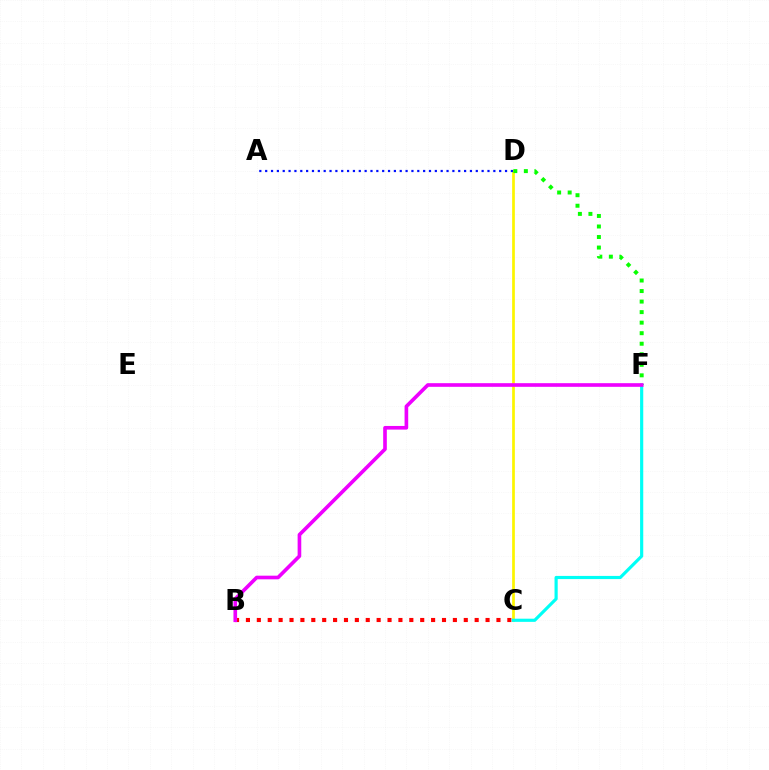{('C', 'D'): [{'color': '#fcf500', 'line_style': 'solid', 'thickness': 1.96}], ('B', 'C'): [{'color': '#ff0000', 'line_style': 'dotted', 'thickness': 2.96}], ('D', 'F'): [{'color': '#08ff00', 'line_style': 'dotted', 'thickness': 2.86}], ('A', 'D'): [{'color': '#0010ff', 'line_style': 'dotted', 'thickness': 1.59}], ('C', 'F'): [{'color': '#00fff6', 'line_style': 'solid', 'thickness': 2.28}], ('B', 'F'): [{'color': '#ee00ff', 'line_style': 'solid', 'thickness': 2.62}]}